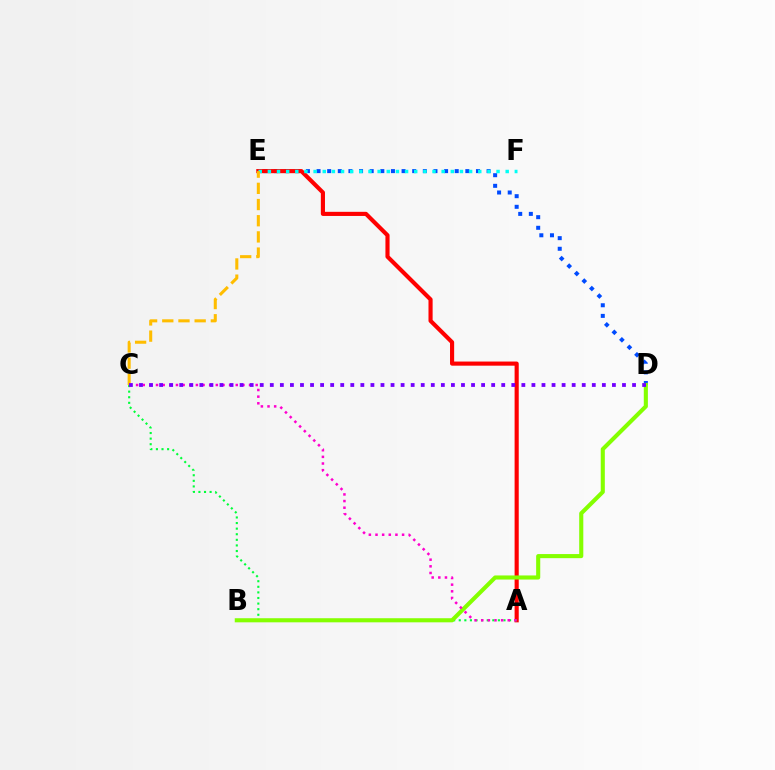{('D', 'E'): [{'color': '#004bff', 'line_style': 'dotted', 'thickness': 2.89}], ('A', 'E'): [{'color': '#ff0000', 'line_style': 'solid', 'thickness': 2.97}], ('A', 'C'): [{'color': '#00ff39', 'line_style': 'dotted', 'thickness': 1.52}, {'color': '#ff00cf', 'line_style': 'dotted', 'thickness': 1.81}], ('E', 'F'): [{'color': '#00fff6', 'line_style': 'dotted', 'thickness': 2.49}], ('C', 'E'): [{'color': '#ffbd00', 'line_style': 'dashed', 'thickness': 2.2}], ('B', 'D'): [{'color': '#84ff00', 'line_style': 'solid', 'thickness': 2.95}], ('C', 'D'): [{'color': '#7200ff', 'line_style': 'dotted', 'thickness': 2.73}]}